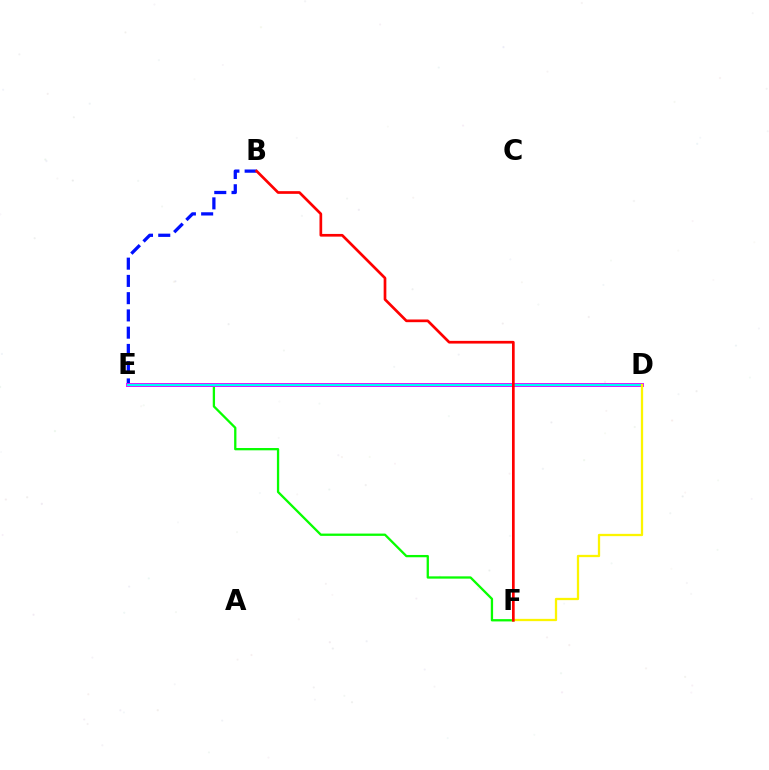{('B', 'E'): [{'color': '#0010ff', 'line_style': 'dashed', 'thickness': 2.34}], ('E', 'F'): [{'color': '#08ff00', 'line_style': 'solid', 'thickness': 1.65}], ('D', 'E'): [{'color': '#ee00ff', 'line_style': 'solid', 'thickness': 2.83}, {'color': '#00fff6', 'line_style': 'solid', 'thickness': 1.55}], ('D', 'F'): [{'color': '#fcf500', 'line_style': 'solid', 'thickness': 1.64}], ('B', 'F'): [{'color': '#ff0000', 'line_style': 'solid', 'thickness': 1.94}]}